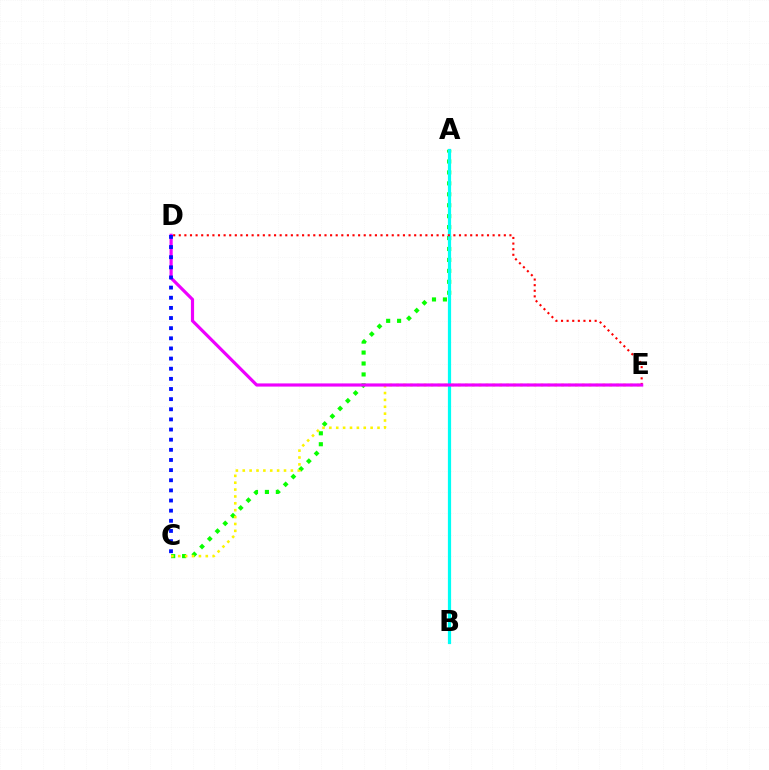{('A', 'C'): [{'color': '#08ff00', 'line_style': 'dotted', 'thickness': 2.97}], ('C', 'E'): [{'color': '#fcf500', 'line_style': 'dotted', 'thickness': 1.87}], ('A', 'B'): [{'color': '#00fff6', 'line_style': 'solid', 'thickness': 2.31}], ('D', 'E'): [{'color': '#ff0000', 'line_style': 'dotted', 'thickness': 1.52}, {'color': '#ee00ff', 'line_style': 'solid', 'thickness': 2.28}], ('C', 'D'): [{'color': '#0010ff', 'line_style': 'dotted', 'thickness': 2.75}]}